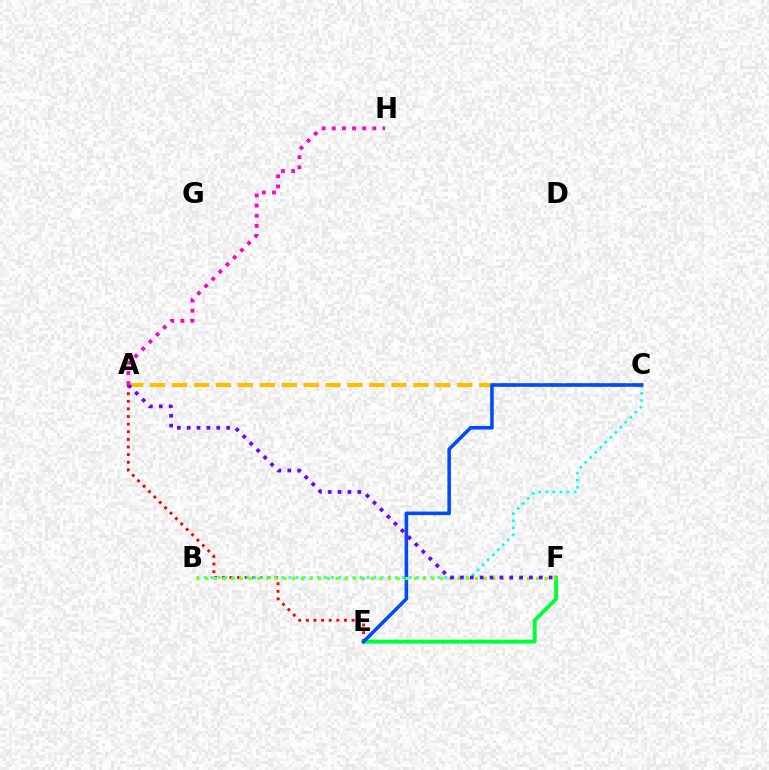{('A', 'C'): [{'color': '#ffbd00', 'line_style': 'dashed', 'thickness': 2.98}], ('A', 'E'): [{'color': '#ff0000', 'line_style': 'dotted', 'thickness': 2.07}], ('E', 'F'): [{'color': '#00ff39', 'line_style': 'solid', 'thickness': 2.83}], ('B', 'C'): [{'color': '#00fff6', 'line_style': 'dotted', 'thickness': 1.93}], ('C', 'E'): [{'color': '#004bff', 'line_style': 'solid', 'thickness': 2.56}], ('B', 'F'): [{'color': '#84ff00', 'line_style': 'dotted', 'thickness': 2.37}], ('A', 'F'): [{'color': '#7200ff', 'line_style': 'dotted', 'thickness': 2.68}], ('A', 'H'): [{'color': '#ff00cf', 'line_style': 'dotted', 'thickness': 2.75}]}